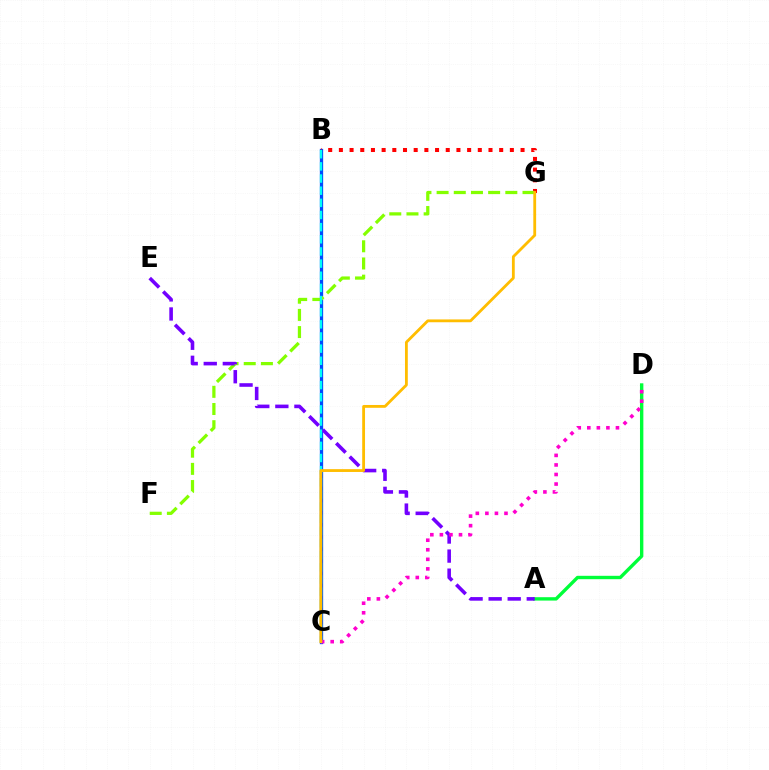{('A', 'D'): [{'color': '#00ff39', 'line_style': 'solid', 'thickness': 2.43}], ('B', 'C'): [{'color': '#004bff', 'line_style': 'solid', 'thickness': 2.37}, {'color': '#00fff6', 'line_style': 'dashed', 'thickness': 1.65}], ('B', 'G'): [{'color': '#ff0000', 'line_style': 'dotted', 'thickness': 2.9}], ('F', 'G'): [{'color': '#84ff00', 'line_style': 'dashed', 'thickness': 2.33}], ('A', 'E'): [{'color': '#7200ff', 'line_style': 'dashed', 'thickness': 2.59}], ('C', 'D'): [{'color': '#ff00cf', 'line_style': 'dotted', 'thickness': 2.6}], ('C', 'G'): [{'color': '#ffbd00', 'line_style': 'solid', 'thickness': 2.03}]}